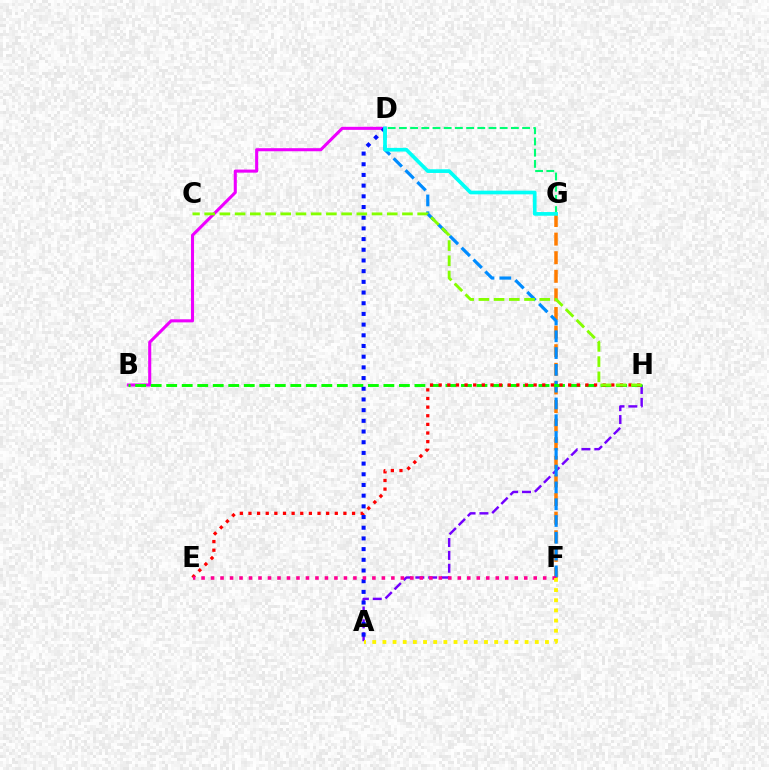{('A', 'H'): [{'color': '#7200ff', 'line_style': 'dashed', 'thickness': 1.75}], ('F', 'G'): [{'color': '#ff7c00', 'line_style': 'dashed', 'thickness': 2.53}], ('B', 'D'): [{'color': '#ee00ff', 'line_style': 'solid', 'thickness': 2.21}], ('A', 'D'): [{'color': '#0010ff', 'line_style': 'dotted', 'thickness': 2.9}], ('D', 'F'): [{'color': '#008cff', 'line_style': 'dashed', 'thickness': 2.28}], ('B', 'H'): [{'color': '#08ff00', 'line_style': 'dashed', 'thickness': 2.11}], ('E', 'H'): [{'color': '#ff0000', 'line_style': 'dotted', 'thickness': 2.35}], ('E', 'F'): [{'color': '#ff0094', 'line_style': 'dotted', 'thickness': 2.58}], ('D', 'G'): [{'color': '#00ff74', 'line_style': 'dashed', 'thickness': 1.52}, {'color': '#00fff6', 'line_style': 'solid', 'thickness': 2.65}], ('A', 'F'): [{'color': '#fcf500', 'line_style': 'dotted', 'thickness': 2.76}], ('C', 'H'): [{'color': '#84ff00', 'line_style': 'dashed', 'thickness': 2.07}]}